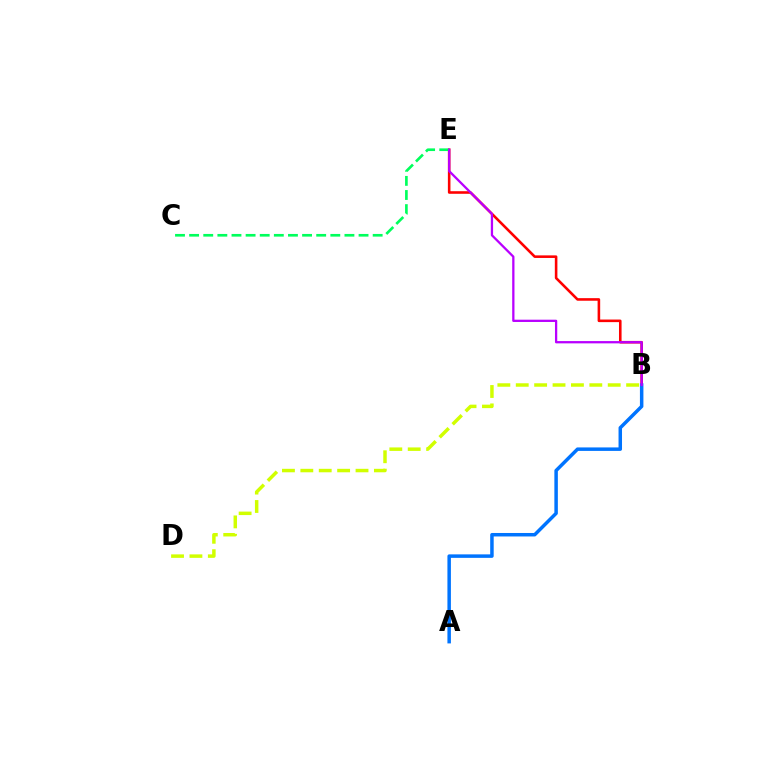{('B', 'E'): [{'color': '#ff0000', 'line_style': 'solid', 'thickness': 1.86}, {'color': '#b900ff', 'line_style': 'solid', 'thickness': 1.64}], ('A', 'B'): [{'color': '#0074ff', 'line_style': 'solid', 'thickness': 2.51}], ('C', 'E'): [{'color': '#00ff5c', 'line_style': 'dashed', 'thickness': 1.92}], ('B', 'D'): [{'color': '#d1ff00', 'line_style': 'dashed', 'thickness': 2.5}]}